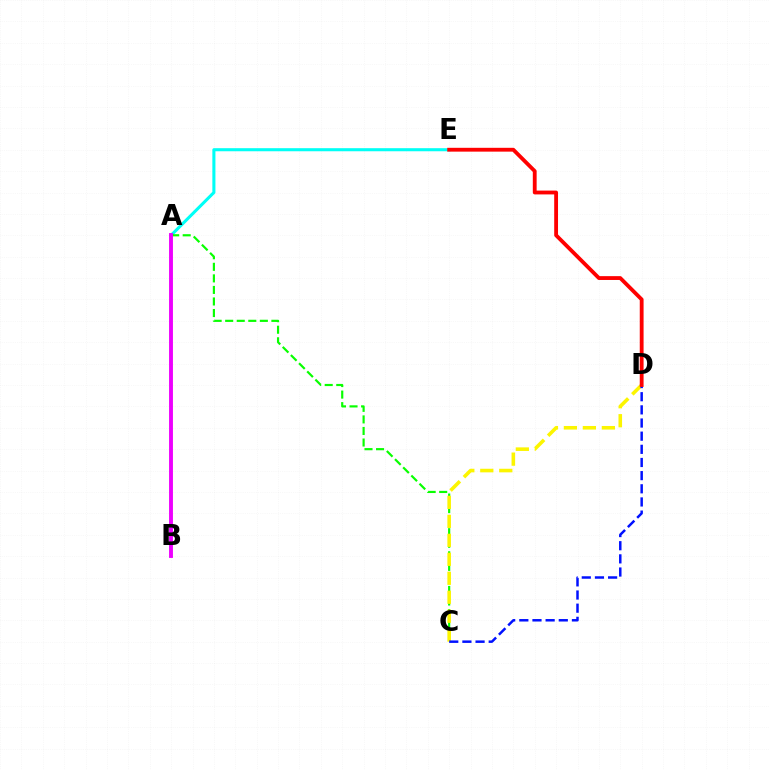{('A', 'E'): [{'color': '#00fff6', 'line_style': 'solid', 'thickness': 2.21}], ('A', 'C'): [{'color': '#08ff00', 'line_style': 'dashed', 'thickness': 1.57}], ('C', 'D'): [{'color': '#fcf500', 'line_style': 'dashed', 'thickness': 2.58}, {'color': '#0010ff', 'line_style': 'dashed', 'thickness': 1.79}], ('D', 'E'): [{'color': '#ff0000', 'line_style': 'solid', 'thickness': 2.75}], ('A', 'B'): [{'color': '#ee00ff', 'line_style': 'solid', 'thickness': 2.8}]}